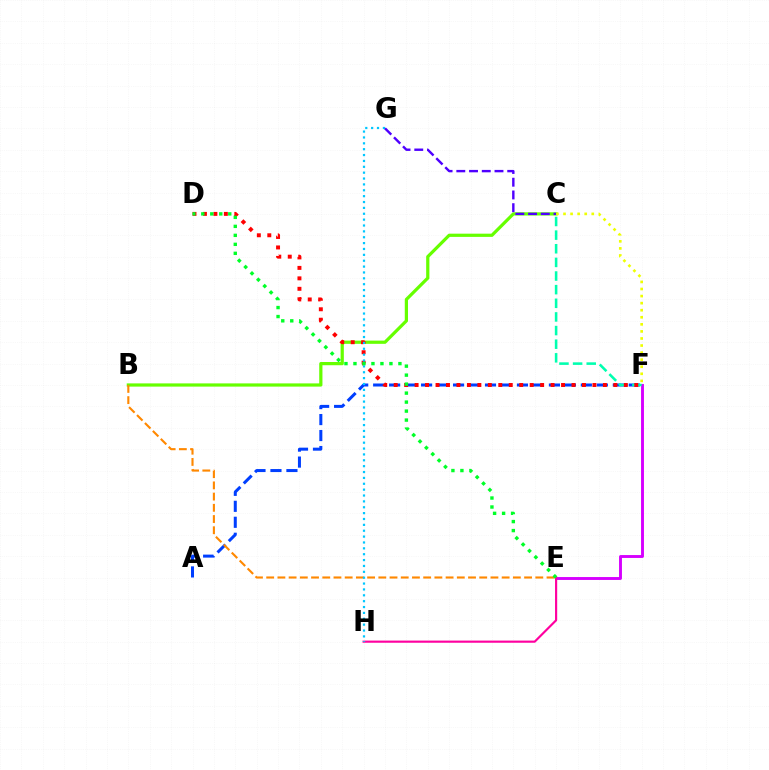{('B', 'C'): [{'color': '#66ff00', 'line_style': 'solid', 'thickness': 2.32}], ('A', 'F'): [{'color': '#003fff', 'line_style': 'dashed', 'thickness': 2.17}], ('E', 'F'): [{'color': '#d600ff', 'line_style': 'solid', 'thickness': 2.09}], ('E', 'H'): [{'color': '#ff00a0', 'line_style': 'solid', 'thickness': 1.55}], ('C', 'F'): [{'color': '#00ffaf', 'line_style': 'dashed', 'thickness': 1.85}, {'color': '#eeff00', 'line_style': 'dotted', 'thickness': 1.92}], ('B', 'E'): [{'color': '#ff8800', 'line_style': 'dashed', 'thickness': 1.52}], ('D', 'F'): [{'color': '#ff0000', 'line_style': 'dotted', 'thickness': 2.84}], ('G', 'H'): [{'color': '#00c7ff', 'line_style': 'dotted', 'thickness': 1.59}], ('D', 'E'): [{'color': '#00ff27', 'line_style': 'dotted', 'thickness': 2.44}], ('C', 'G'): [{'color': '#4f00ff', 'line_style': 'dashed', 'thickness': 1.73}]}